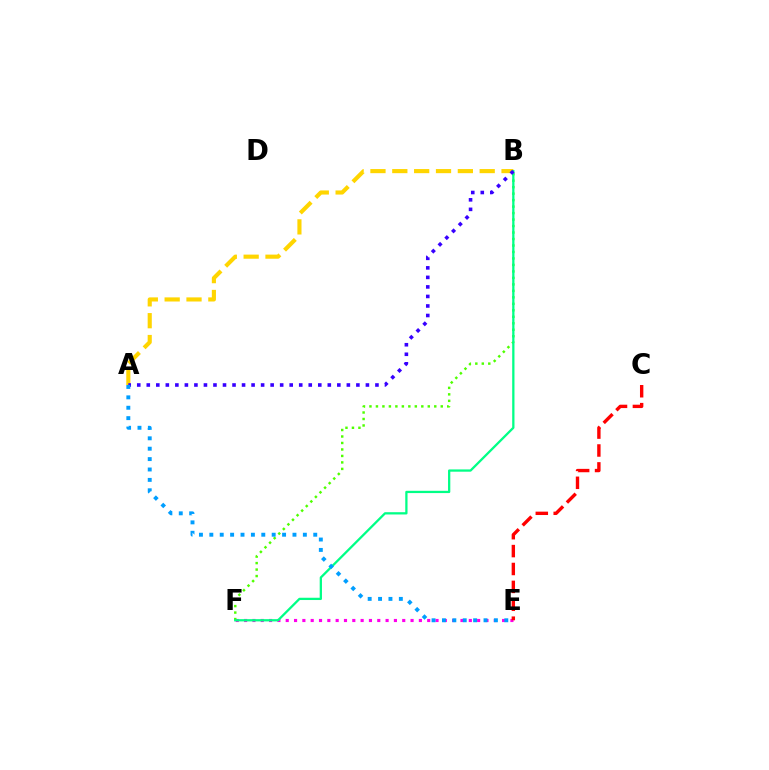{('E', 'F'): [{'color': '#ff00ed', 'line_style': 'dotted', 'thickness': 2.26}], ('C', 'E'): [{'color': '#ff0000', 'line_style': 'dashed', 'thickness': 2.43}], ('B', 'F'): [{'color': '#4fff00', 'line_style': 'dotted', 'thickness': 1.76}, {'color': '#00ff86', 'line_style': 'solid', 'thickness': 1.64}], ('A', 'B'): [{'color': '#ffd500', 'line_style': 'dashed', 'thickness': 2.97}, {'color': '#3700ff', 'line_style': 'dotted', 'thickness': 2.59}], ('A', 'E'): [{'color': '#009eff', 'line_style': 'dotted', 'thickness': 2.82}]}